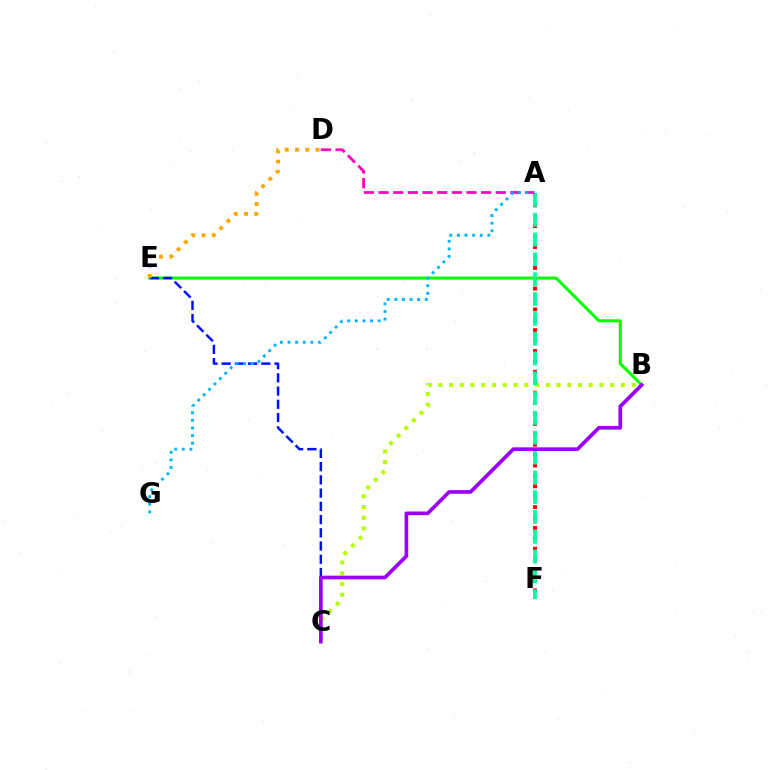{('B', 'C'): [{'color': '#b3ff00', 'line_style': 'dotted', 'thickness': 2.92}, {'color': '#9b00ff', 'line_style': 'solid', 'thickness': 2.64}], ('B', 'E'): [{'color': '#08ff00', 'line_style': 'solid', 'thickness': 2.22}], ('A', 'F'): [{'color': '#ff0000', 'line_style': 'dotted', 'thickness': 2.83}, {'color': '#00ff9d', 'line_style': 'dashed', 'thickness': 2.69}], ('C', 'E'): [{'color': '#0010ff', 'line_style': 'dashed', 'thickness': 1.8}], ('A', 'D'): [{'color': '#ff00bd', 'line_style': 'dashed', 'thickness': 1.99}], ('A', 'G'): [{'color': '#00b5ff', 'line_style': 'dotted', 'thickness': 2.07}], ('D', 'E'): [{'color': '#ffa500', 'line_style': 'dotted', 'thickness': 2.79}]}